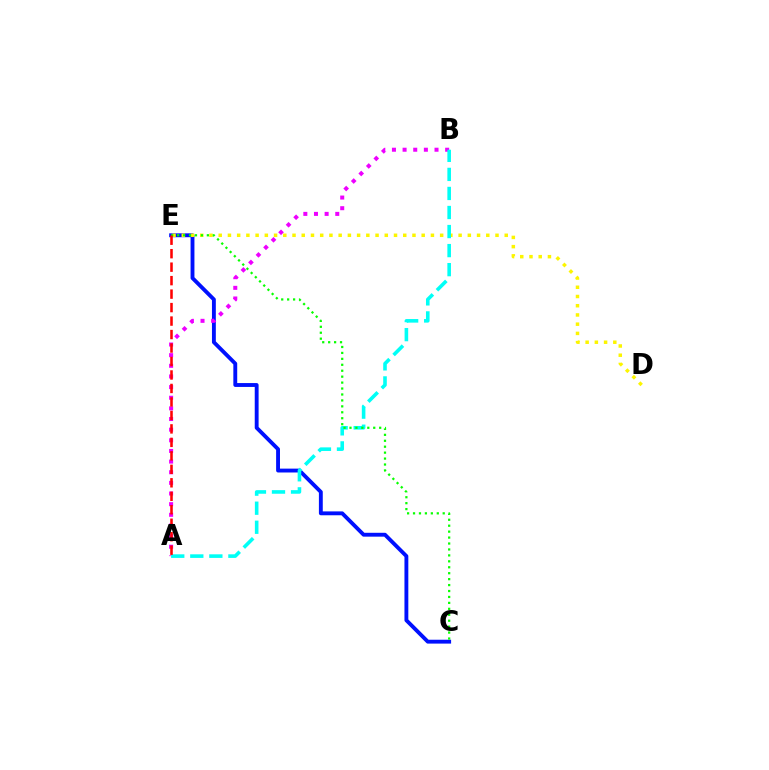{('C', 'E'): [{'color': '#0010ff', 'line_style': 'solid', 'thickness': 2.78}, {'color': '#08ff00', 'line_style': 'dotted', 'thickness': 1.61}], ('A', 'B'): [{'color': '#ee00ff', 'line_style': 'dotted', 'thickness': 2.89}, {'color': '#00fff6', 'line_style': 'dashed', 'thickness': 2.59}], ('D', 'E'): [{'color': '#fcf500', 'line_style': 'dotted', 'thickness': 2.51}], ('A', 'E'): [{'color': '#ff0000', 'line_style': 'dashed', 'thickness': 1.83}]}